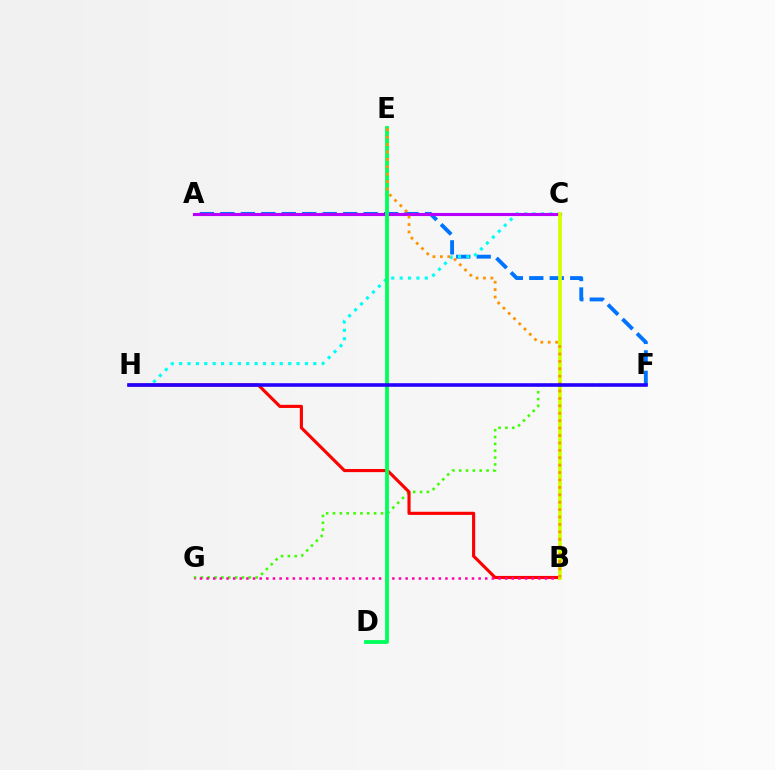{('A', 'F'): [{'color': '#0074ff', 'line_style': 'dashed', 'thickness': 2.78}], ('F', 'G'): [{'color': '#3dff00', 'line_style': 'dotted', 'thickness': 1.86}], ('B', 'H'): [{'color': '#ff0000', 'line_style': 'solid', 'thickness': 2.26}], ('C', 'H'): [{'color': '#00fff6', 'line_style': 'dotted', 'thickness': 2.28}], ('A', 'C'): [{'color': '#b900ff', 'line_style': 'solid', 'thickness': 2.24}], ('B', 'G'): [{'color': '#ff00ac', 'line_style': 'dotted', 'thickness': 1.8}], ('B', 'C'): [{'color': '#d1ff00', 'line_style': 'solid', 'thickness': 2.7}], ('D', 'E'): [{'color': '#00ff5c', 'line_style': 'solid', 'thickness': 2.74}], ('B', 'E'): [{'color': '#ff9400', 'line_style': 'dotted', 'thickness': 2.01}], ('F', 'H'): [{'color': '#2500ff', 'line_style': 'solid', 'thickness': 2.58}]}